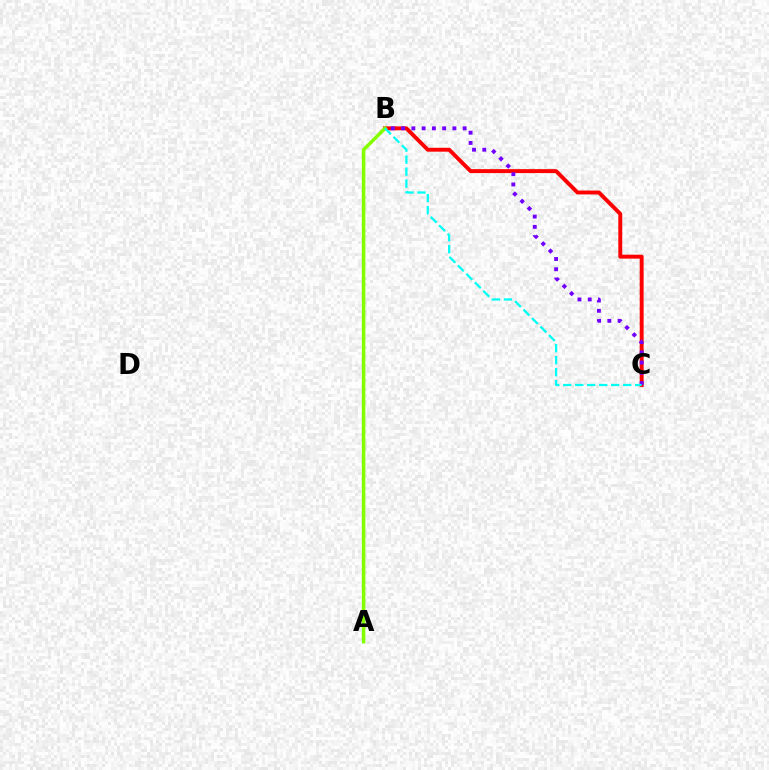{('B', 'C'): [{'color': '#ff0000', 'line_style': 'solid', 'thickness': 2.82}, {'color': '#7200ff', 'line_style': 'dotted', 'thickness': 2.79}, {'color': '#00fff6', 'line_style': 'dashed', 'thickness': 1.63}], ('A', 'B'): [{'color': '#84ff00', 'line_style': 'solid', 'thickness': 2.55}]}